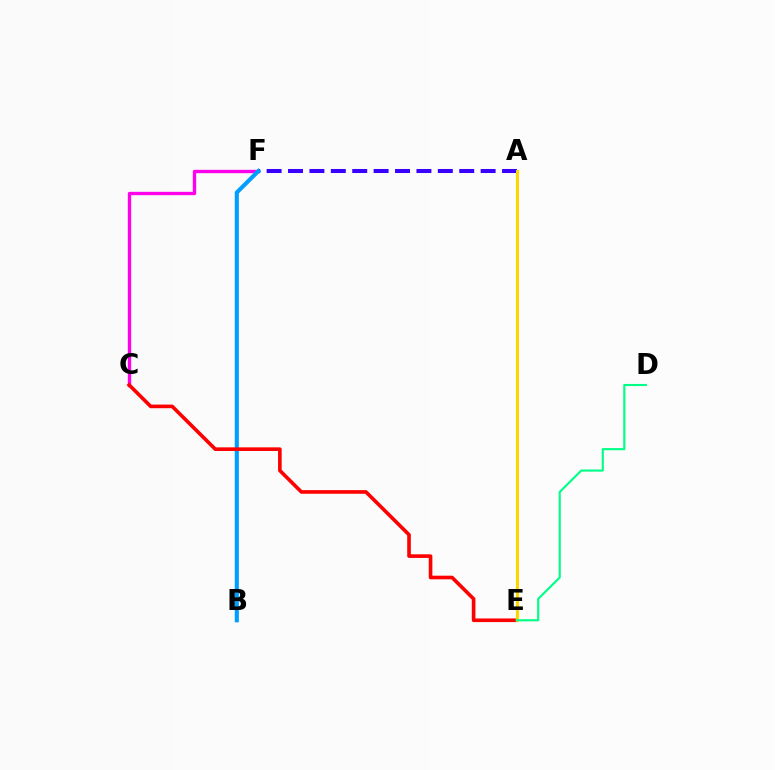{('C', 'F'): [{'color': '#ff00ed', 'line_style': 'solid', 'thickness': 2.4}], ('A', 'F'): [{'color': '#3700ff', 'line_style': 'dashed', 'thickness': 2.91}], ('B', 'F'): [{'color': '#009eff', 'line_style': 'solid', 'thickness': 2.95}], ('C', 'E'): [{'color': '#ff0000', 'line_style': 'solid', 'thickness': 2.61}], ('A', 'E'): [{'color': '#4fff00', 'line_style': 'solid', 'thickness': 1.52}, {'color': '#ffd500', 'line_style': 'solid', 'thickness': 2.14}], ('D', 'E'): [{'color': '#00ff86', 'line_style': 'solid', 'thickness': 1.54}]}